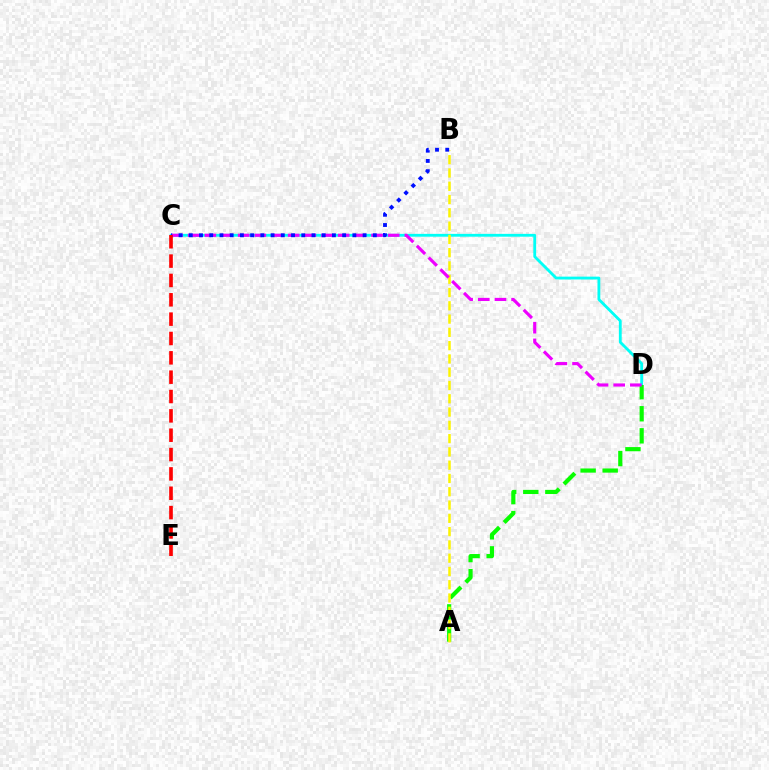{('C', 'D'): [{'color': '#00fff6', 'line_style': 'solid', 'thickness': 2.03}, {'color': '#ee00ff', 'line_style': 'dashed', 'thickness': 2.26}], ('A', 'D'): [{'color': '#08ff00', 'line_style': 'dashed', 'thickness': 3.0}], ('A', 'B'): [{'color': '#fcf500', 'line_style': 'dashed', 'thickness': 1.8}], ('B', 'C'): [{'color': '#0010ff', 'line_style': 'dotted', 'thickness': 2.78}], ('C', 'E'): [{'color': '#ff0000', 'line_style': 'dashed', 'thickness': 2.63}]}